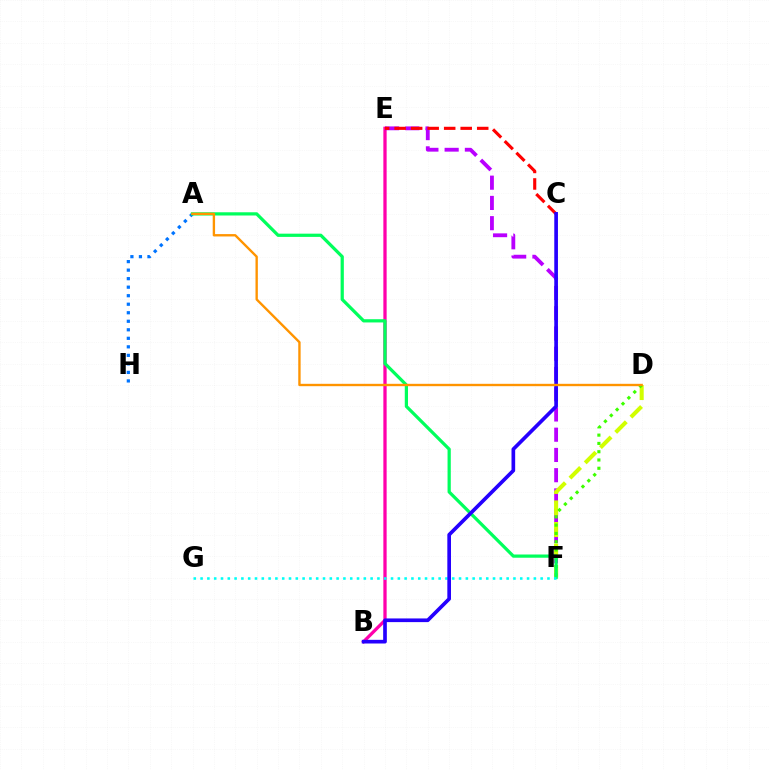{('A', 'H'): [{'color': '#0074ff', 'line_style': 'dotted', 'thickness': 2.32}], ('B', 'E'): [{'color': '#ff00ac', 'line_style': 'solid', 'thickness': 2.36}], ('E', 'F'): [{'color': '#b900ff', 'line_style': 'dashed', 'thickness': 2.75}], ('D', 'F'): [{'color': '#d1ff00', 'line_style': 'dashed', 'thickness': 2.93}, {'color': '#3dff00', 'line_style': 'dotted', 'thickness': 2.25}], ('C', 'E'): [{'color': '#ff0000', 'line_style': 'dashed', 'thickness': 2.24}], ('A', 'F'): [{'color': '#00ff5c', 'line_style': 'solid', 'thickness': 2.33}], ('F', 'G'): [{'color': '#00fff6', 'line_style': 'dotted', 'thickness': 1.85}], ('B', 'C'): [{'color': '#2500ff', 'line_style': 'solid', 'thickness': 2.64}], ('A', 'D'): [{'color': '#ff9400', 'line_style': 'solid', 'thickness': 1.7}]}